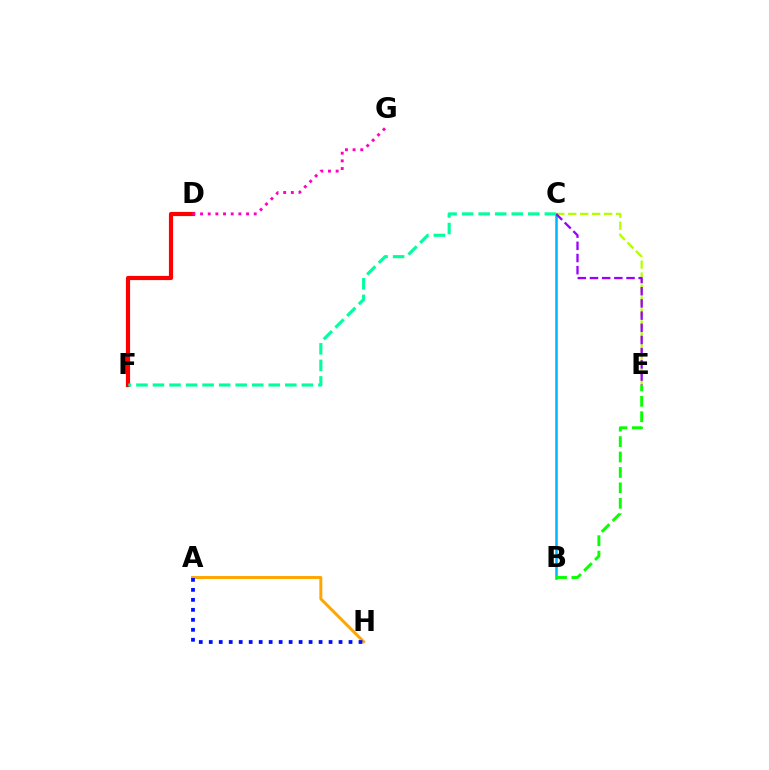{('D', 'F'): [{'color': '#ff0000', 'line_style': 'solid', 'thickness': 3.0}], ('A', 'H'): [{'color': '#ffa500', 'line_style': 'solid', 'thickness': 2.12}, {'color': '#0010ff', 'line_style': 'dotted', 'thickness': 2.71}], ('B', 'C'): [{'color': '#00b5ff', 'line_style': 'solid', 'thickness': 1.81}], ('B', 'E'): [{'color': '#08ff00', 'line_style': 'dashed', 'thickness': 2.09}], ('C', 'E'): [{'color': '#b3ff00', 'line_style': 'dashed', 'thickness': 1.62}, {'color': '#9b00ff', 'line_style': 'dashed', 'thickness': 1.65}], ('D', 'G'): [{'color': '#ff00bd', 'line_style': 'dotted', 'thickness': 2.08}], ('C', 'F'): [{'color': '#00ff9d', 'line_style': 'dashed', 'thickness': 2.25}]}